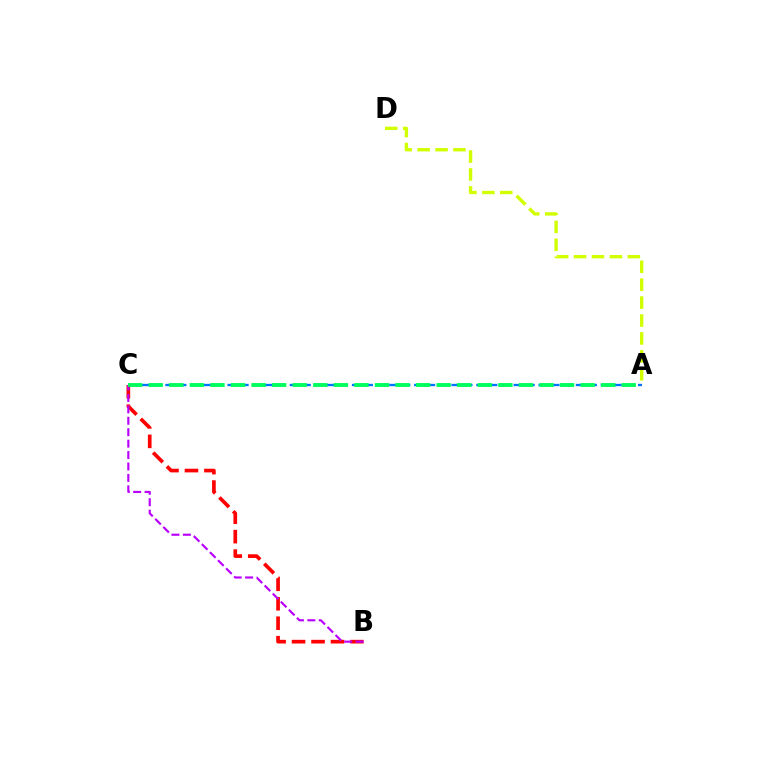{('A', 'D'): [{'color': '#d1ff00', 'line_style': 'dashed', 'thickness': 2.43}], ('A', 'C'): [{'color': '#0074ff', 'line_style': 'dashed', 'thickness': 1.69}, {'color': '#00ff5c', 'line_style': 'dashed', 'thickness': 2.79}], ('B', 'C'): [{'color': '#ff0000', 'line_style': 'dashed', 'thickness': 2.65}, {'color': '#b900ff', 'line_style': 'dashed', 'thickness': 1.55}]}